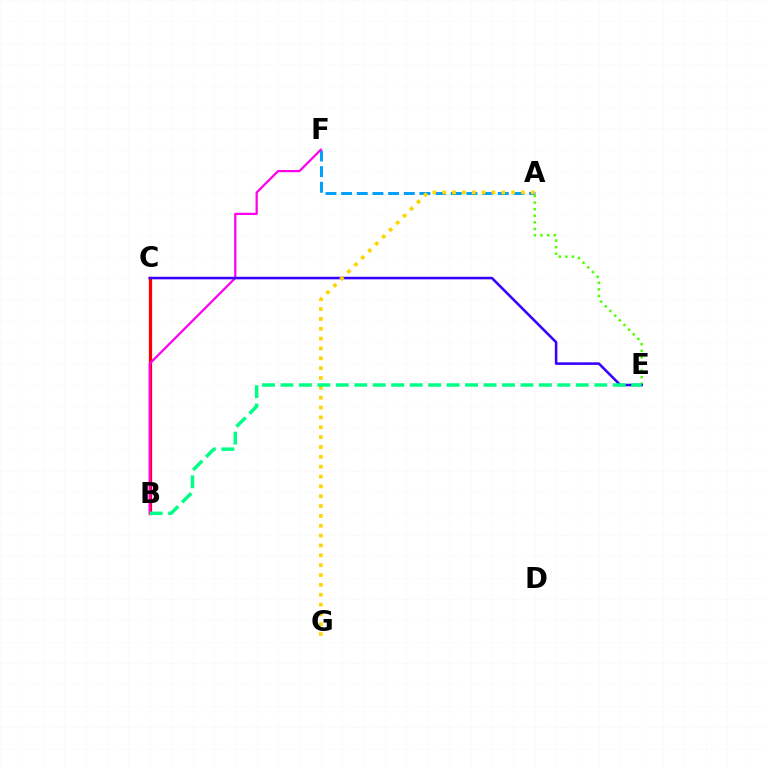{('A', 'F'): [{'color': '#009eff', 'line_style': 'dashed', 'thickness': 2.13}], ('A', 'E'): [{'color': '#4fff00', 'line_style': 'dotted', 'thickness': 1.79}], ('B', 'C'): [{'color': '#ff0000', 'line_style': 'solid', 'thickness': 2.33}], ('B', 'F'): [{'color': '#ff00ed', 'line_style': 'solid', 'thickness': 1.62}], ('C', 'E'): [{'color': '#3700ff', 'line_style': 'solid', 'thickness': 1.85}], ('A', 'G'): [{'color': '#ffd500', 'line_style': 'dotted', 'thickness': 2.68}], ('B', 'E'): [{'color': '#00ff86', 'line_style': 'dashed', 'thickness': 2.51}]}